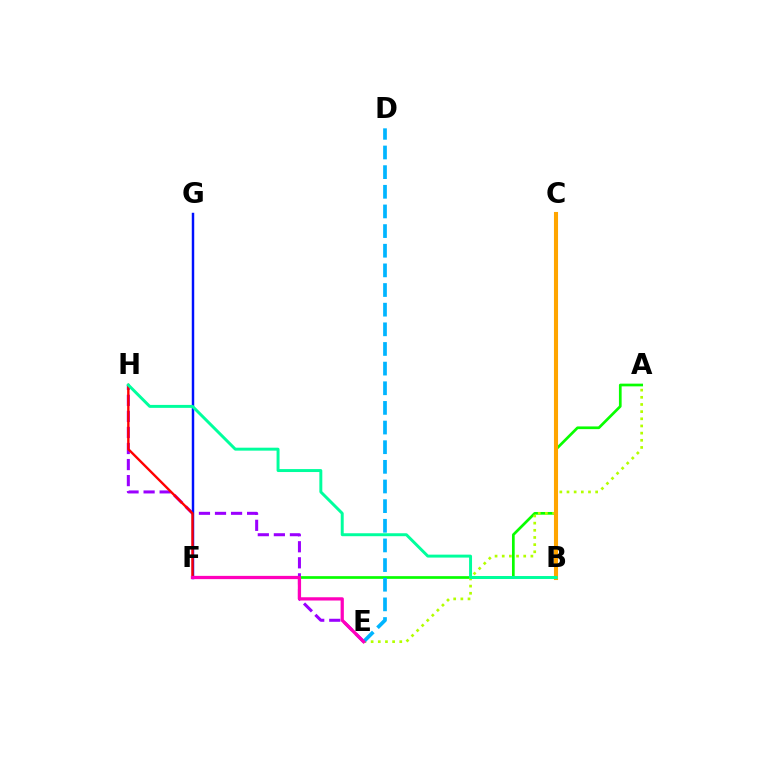{('E', 'H'): [{'color': '#9b00ff', 'line_style': 'dashed', 'thickness': 2.18}], ('A', 'F'): [{'color': '#08ff00', 'line_style': 'solid', 'thickness': 1.95}], ('A', 'E'): [{'color': '#b3ff00', 'line_style': 'dotted', 'thickness': 1.95}], ('F', 'G'): [{'color': '#0010ff', 'line_style': 'solid', 'thickness': 1.76}], ('F', 'H'): [{'color': '#ff0000', 'line_style': 'solid', 'thickness': 1.71}], ('B', 'C'): [{'color': '#ffa500', 'line_style': 'solid', 'thickness': 2.94}], ('D', 'E'): [{'color': '#00b5ff', 'line_style': 'dashed', 'thickness': 2.67}], ('E', 'F'): [{'color': '#ff00bd', 'line_style': 'solid', 'thickness': 2.35}], ('B', 'H'): [{'color': '#00ff9d', 'line_style': 'solid', 'thickness': 2.13}]}